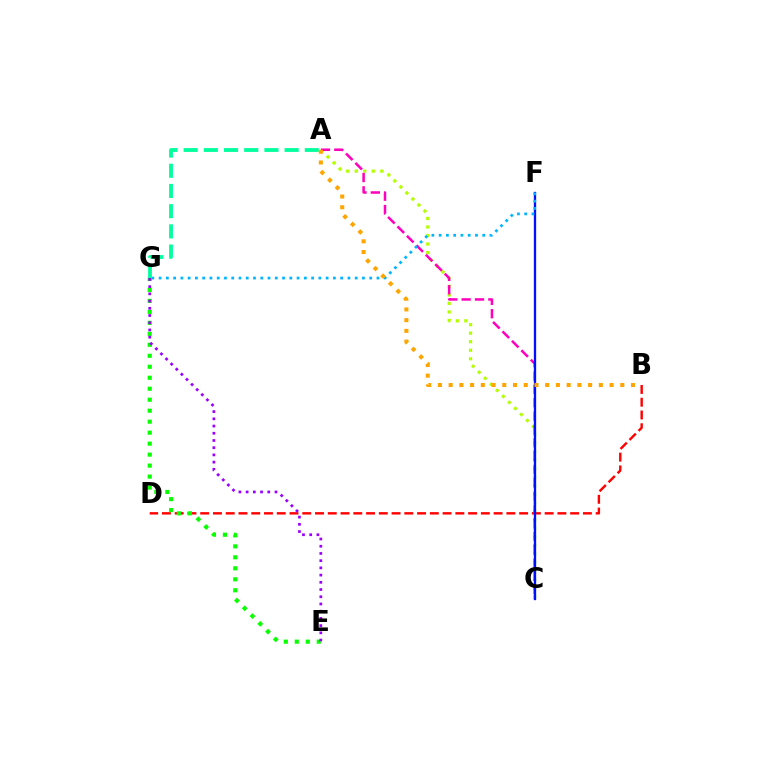{('A', 'C'): [{'color': '#b3ff00', 'line_style': 'dotted', 'thickness': 2.32}, {'color': '#ff00bd', 'line_style': 'dashed', 'thickness': 1.81}], ('B', 'D'): [{'color': '#ff0000', 'line_style': 'dashed', 'thickness': 1.73}], ('E', 'G'): [{'color': '#08ff00', 'line_style': 'dotted', 'thickness': 2.98}, {'color': '#9b00ff', 'line_style': 'dotted', 'thickness': 1.96}], ('C', 'F'): [{'color': '#0010ff', 'line_style': 'solid', 'thickness': 1.67}], ('F', 'G'): [{'color': '#00b5ff', 'line_style': 'dotted', 'thickness': 1.97}], ('A', 'G'): [{'color': '#00ff9d', 'line_style': 'dashed', 'thickness': 2.74}], ('A', 'B'): [{'color': '#ffa500', 'line_style': 'dotted', 'thickness': 2.92}]}